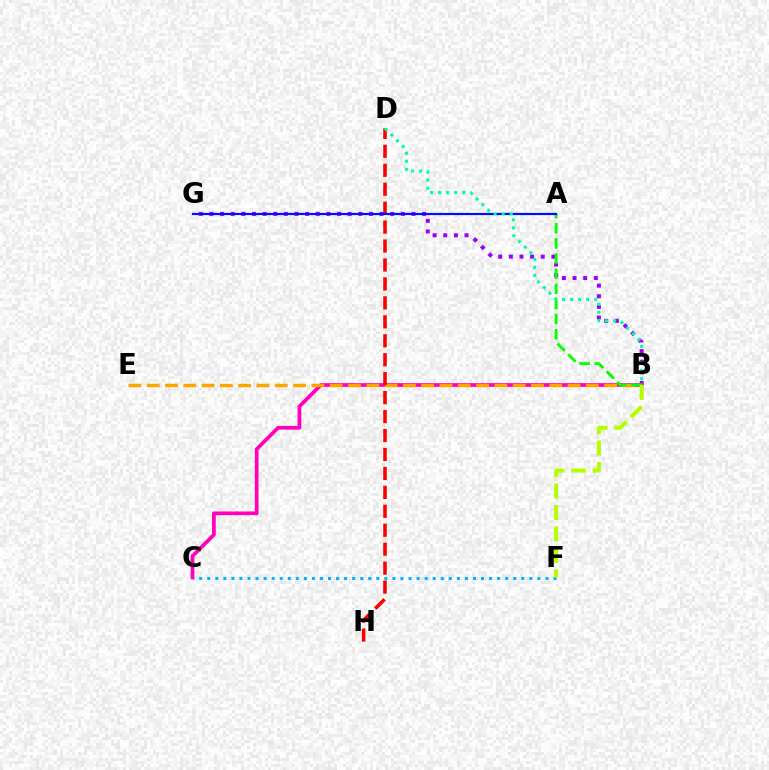{('C', 'F'): [{'color': '#00b5ff', 'line_style': 'dotted', 'thickness': 2.19}], ('B', 'G'): [{'color': '#9b00ff', 'line_style': 'dotted', 'thickness': 2.89}], ('B', 'C'): [{'color': '#ff00bd', 'line_style': 'solid', 'thickness': 2.68}], ('B', 'E'): [{'color': '#ffa500', 'line_style': 'dashed', 'thickness': 2.49}], ('D', 'H'): [{'color': '#ff0000', 'line_style': 'dashed', 'thickness': 2.57}], ('A', 'B'): [{'color': '#08ff00', 'line_style': 'dashed', 'thickness': 2.06}], ('A', 'G'): [{'color': '#0010ff', 'line_style': 'solid', 'thickness': 1.58}], ('B', 'D'): [{'color': '#00ff9d', 'line_style': 'dotted', 'thickness': 2.19}], ('B', 'F'): [{'color': '#b3ff00', 'line_style': 'dashed', 'thickness': 2.91}]}